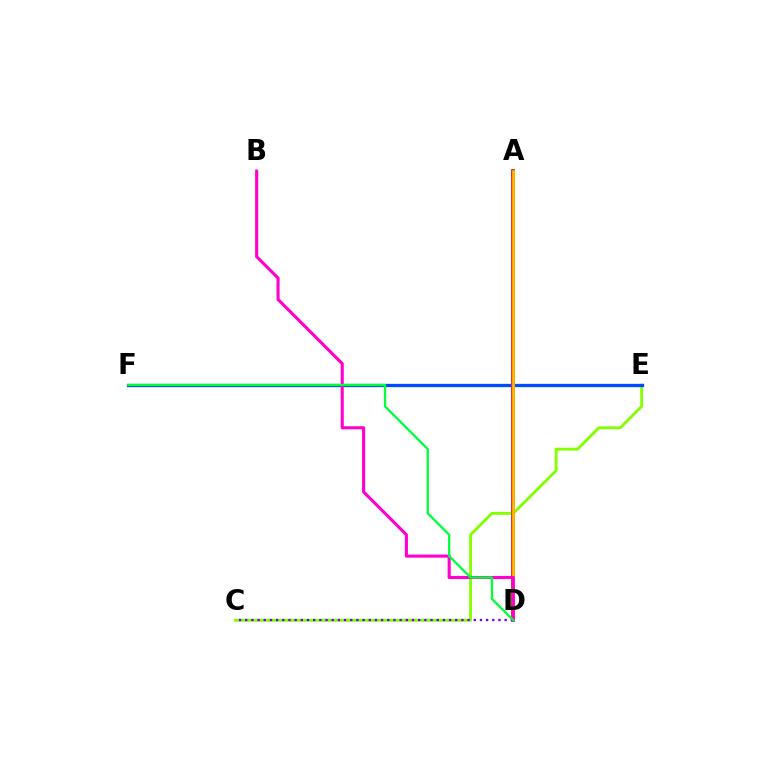{('C', 'E'): [{'color': '#84ff00', 'line_style': 'solid', 'thickness': 2.05}], ('E', 'F'): [{'color': '#004bff', 'line_style': 'solid', 'thickness': 2.36}], ('A', 'D'): [{'color': '#00fff6', 'line_style': 'solid', 'thickness': 2.58}, {'color': '#ff0000', 'line_style': 'solid', 'thickness': 2.53}, {'color': '#ffbd00', 'line_style': 'solid', 'thickness': 1.92}], ('B', 'D'): [{'color': '#ff00cf', 'line_style': 'solid', 'thickness': 2.23}], ('C', 'D'): [{'color': '#7200ff', 'line_style': 'dotted', 'thickness': 1.68}], ('D', 'F'): [{'color': '#00ff39', 'line_style': 'solid', 'thickness': 1.64}]}